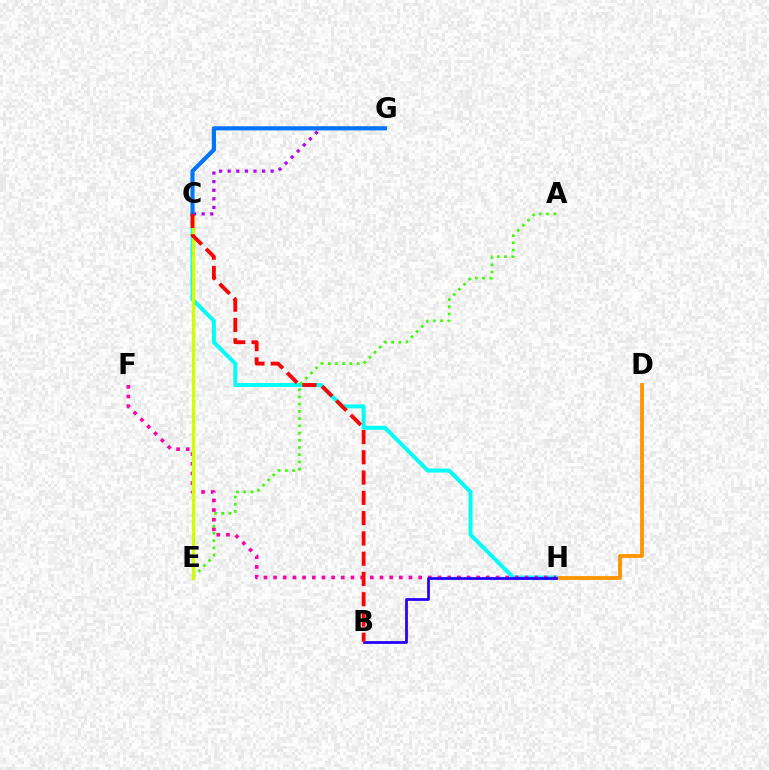{('C', 'E'): [{'color': '#00ff5c', 'line_style': 'solid', 'thickness': 2.14}, {'color': '#d1ff00', 'line_style': 'solid', 'thickness': 2.4}], ('D', 'H'): [{'color': '#ff9400', 'line_style': 'solid', 'thickness': 2.73}], ('C', 'H'): [{'color': '#00fff6', 'line_style': 'solid', 'thickness': 2.87}], ('A', 'E'): [{'color': '#3dff00', 'line_style': 'dotted', 'thickness': 1.96}], ('F', 'H'): [{'color': '#ff00ac', 'line_style': 'dotted', 'thickness': 2.63}], ('C', 'G'): [{'color': '#b900ff', 'line_style': 'dotted', 'thickness': 2.34}, {'color': '#0074ff', 'line_style': 'solid', 'thickness': 2.99}], ('B', 'H'): [{'color': '#2500ff', 'line_style': 'solid', 'thickness': 1.98}], ('B', 'C'): [{'color': '#ff0000', 'line_style': 'dashed', 'thickness': 2.76}]}